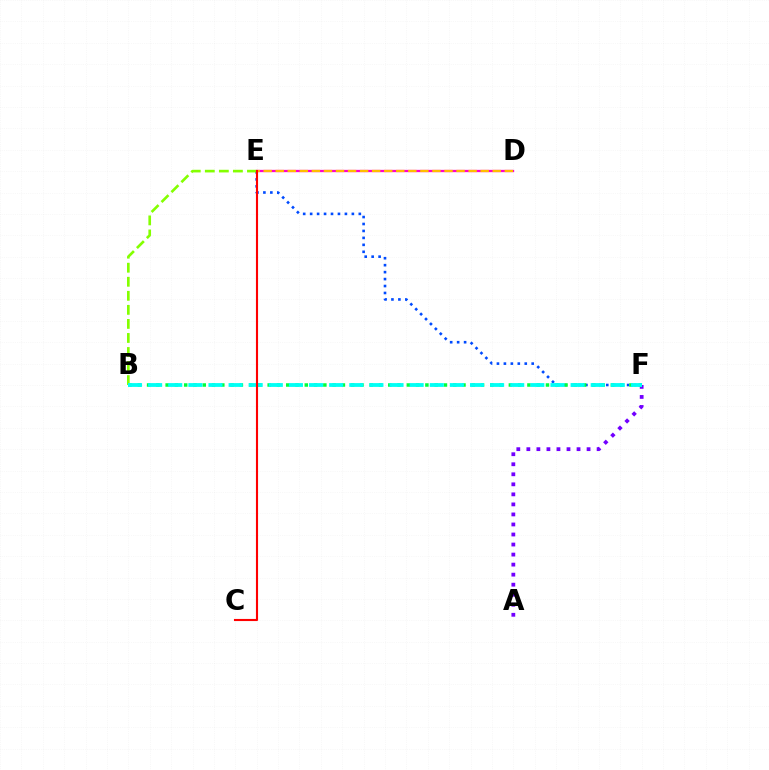{('D', 'E'): [{'color': '#ff00cf', 'line_style': 'solid', 'thickness': 1.65}, {'color': '#ffbd00', 'line_style': 'dashed', 'thickness': 1.64}], ('E', 'F'): [{'color': '#004bff', 'line_style': 'dotted', 'thickness': 1.89}], ('A', 'F'): [{'color': '#7200ff', 'line_style': 'dotted', 'thickness': 2.73}], ('B', 'F'): [{'color': '#00ff39', 'line_style': 'dotted', 'thickness': 2.52}, {'color': '#00fff6', 'line_style': 'dashed', 'thickness': 2.73}], ('B', 'E'): [{'color': '#84ff00', 'line_style': 'dashed', 'thickness': 1.91}], ('C', 'E'): [{'color': '#ff0000', 'line_style': 'solid', 'thickness': 1.52}]}